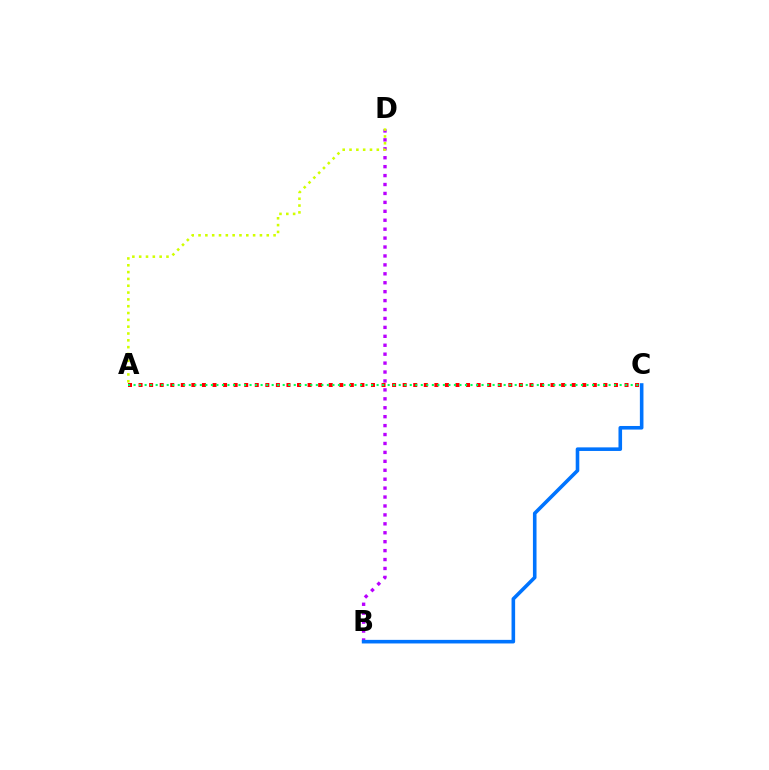{('A', 'C'): [{'color': '#ff0000', 'line_style': 'dotted', 'thickness': 2.87}, {'color': '#00ff5c', 'line_style': 'dotted', 'thickness': 1.5}], ('B', 'D'): [{'color': '#b900ff', 'line_style': 'dotted', 'thickness': 2.43}], ('A', 'D'): [{'color': '#d1ff00', 'line_style': 'dotted', 'thickness': 1.85}], ('B', 'C'): [{'color': '#0074ff', 'line_style': 'solid', 'thickness': 2.59}]}